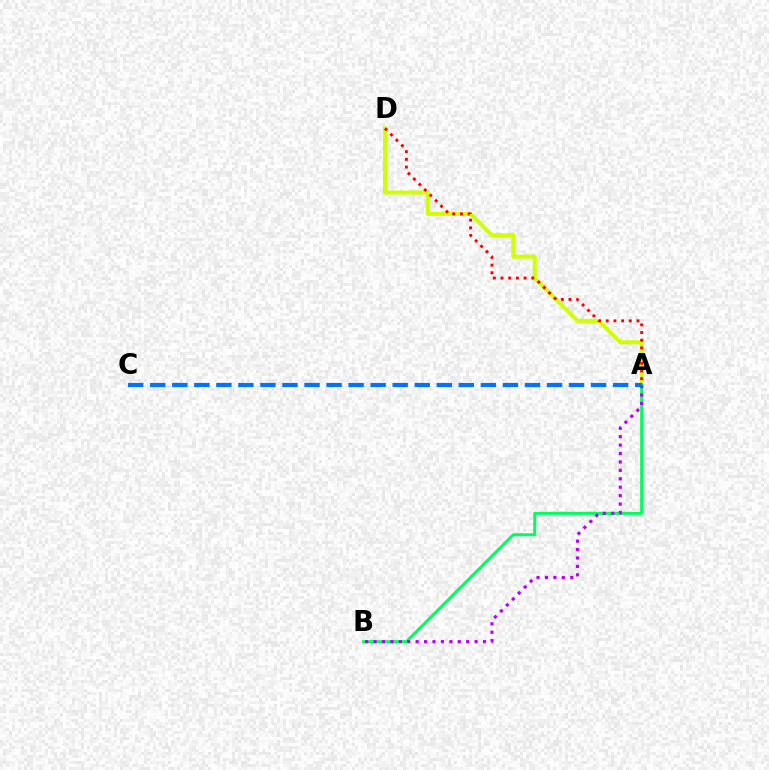{('A', 'D'): [{'color': '#d1ff00', 'line_style': 'solid', 'thickness': 2.88}, {'color': '#ff0000', 'line_style': 'dotted', 'thickness': 2.09}], ('A', 'B'): [{'color': '#00ff5c', 'line_style': 'solid', 'thickness': 2.18}, {'color': '#b900ff', 'line_style': 'dotted', 'thickness': 2.29}], ('A', 'C'): [{'color': '#0074ff', 'line_style': 'dashed', 'thickness': 2.99}]}